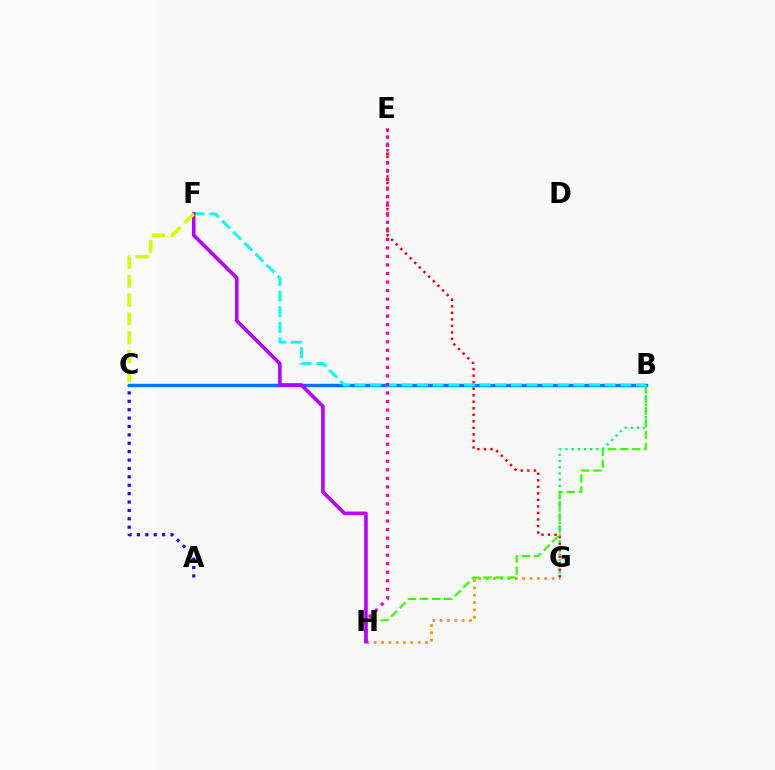{('A', 'C'): [{'color': '#2500ff', 'line_style': 'dotted', 'thickness': 2.28}], ('B', 'C'): [{'color': '#0074ff', 'line_style': 'solid', 'thickness': 2.46}], ('G', 'H'): [{'color': '#ff9400', 'line_style': 'dotted', 'thickness': 1.99}], ('E', 'G'): [{'color': '#ff0000', 'line_style': 'dotted', 'thickness': 1.77}], ('B', 'H'): [{'color': '#3dff00', 'line_style': 'dashed', 'thickness': 1.63}], ('B', 'G'): [{'color': '#00ff5c', 'line_style': 'dotted', 'thickness': 1.68}], ('B', 'F'): [{'color': '#00fff6', 'line_style': 'dashed', 'thickness': 2.12}], ('E', 'H'): [{'color': '#ff00ac', 'line_style': 'dotted', 'thickness': 2.32}], ('F', 'H'): [{'color': '#b900ff', 'line_style': 'solid', 'thickness': 2.58}], ('C', 'F'): [{'color': '#d1ff00', 'line_style': 'dashed', 'thickness': 2.55}]}